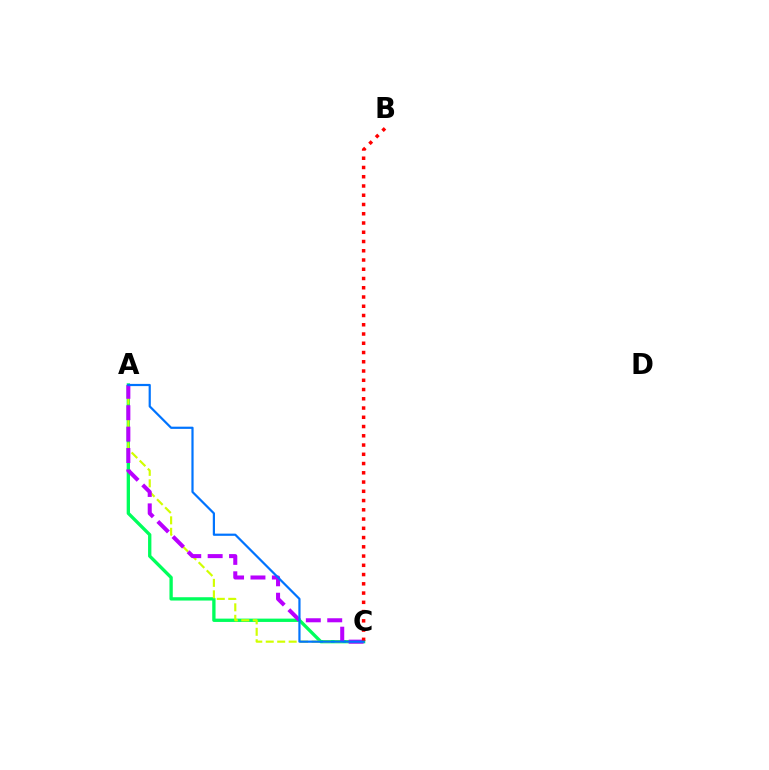{('A', 'C'): [{'color': '#00ff5c', 'line_style': 'solid', 'thickness': 2.4}, {'color': '#d1ff00', 'line_style': 'dashed', 'thickness': 1.56}, {'color': '#b900ff', 'line_style': 'dashed', 'thickness': 2.91}, {'color': '#0074ff', 'line_style': 'solid', 'thickness': 1.59}], ('B', 'C'): [{'color': '#ff0000', 'line_style': 'dotted', 'thickness': 2.51}]}